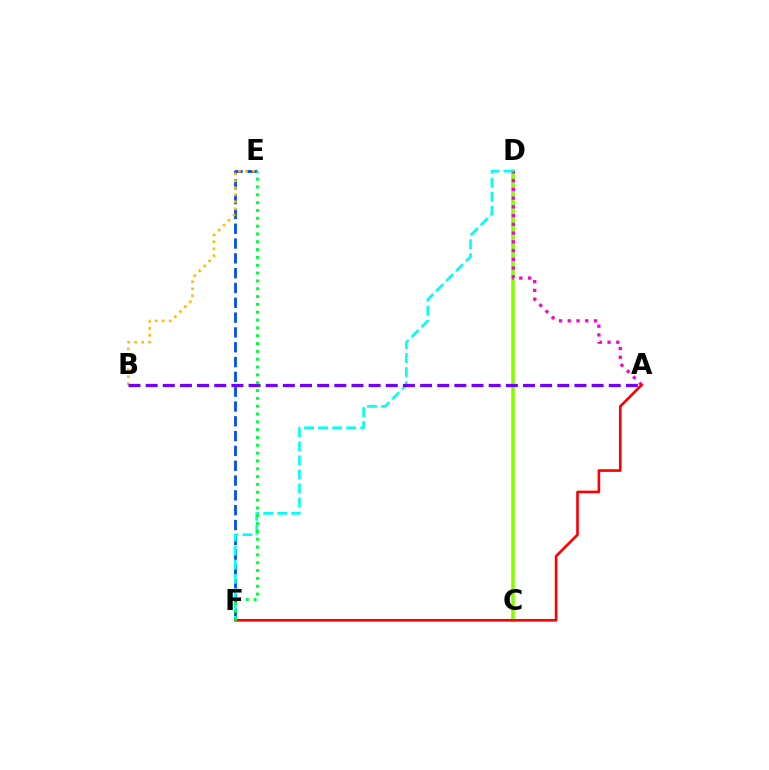{('E', 'F'): [{'color': '#004bff', 'line_style': 'dashed', 'thickness': 2.01}, {'color': '#00ff39', 'line_style': 'dotted', 'thickness': 2.13}], ('C', 'D'): [{'color': '#84ff00', 'line_style': 'solid', 'thickness': 2.57}], ('A', 'D'): [{'color': '#ff00cf', 'line_style': 'dotted', 'thickness': 2.38}], ('A', 'F'): [{'color': '#ff0000', 'line_style': 'solid', 'thickness': 1.9}], ('B', 'E'): [{'color': '#ffbd00', 'line_style': 'dotted', 'thickness': 1.9}], ('D', 'F'): [{'color': '#00fff6', 'line_style': 'dashed', 'thickness': 1.91}], ('A', 'B'): [{'color': '#7200ff', 'line_style': 'dashed', 'thickness': 2.33}]}